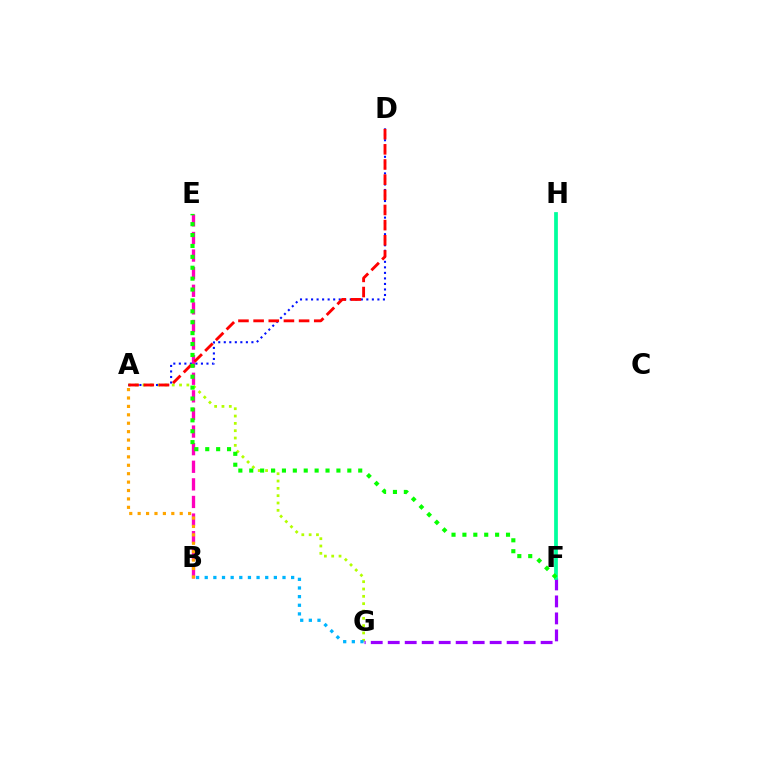{('B', 'E'): [{'color': '#ff00bd', 'line_style': 'dashed', 'thickness': 2.39}], ('A', 'B'): [{'color': '#ffa500', 'line_style': 'dotted', 'thickness': 2.29}], ('A', 'G'): [{'color': '#b3ff00', 'line_style': 'dotted', 'thickness': 1.99}], ('A', 'D'): [{'color': '#0010ff', 'line_style': 'dotted', 'thickness': 1.5}, {'color': '#ff0000', 'line_style': 'dashed', 'thickness': 2.06}], ('F', 'G'): [{'color': '#9b00ff', 'line_style': 'dashed', 'thickness': 2.31}], ('B', 'G'): [{'color': '#00b5ff', 'line_style': 'dotted', 'thickness': 2.35}], ('F', 'H'): [{'color': '#00ff9d', 'line_style': 'solid', 'thickness': 2.7}], ('E', 'F'): [{'color': '#08ff00', 'line_style': 'dotted', 'thickness': 2.96}]}